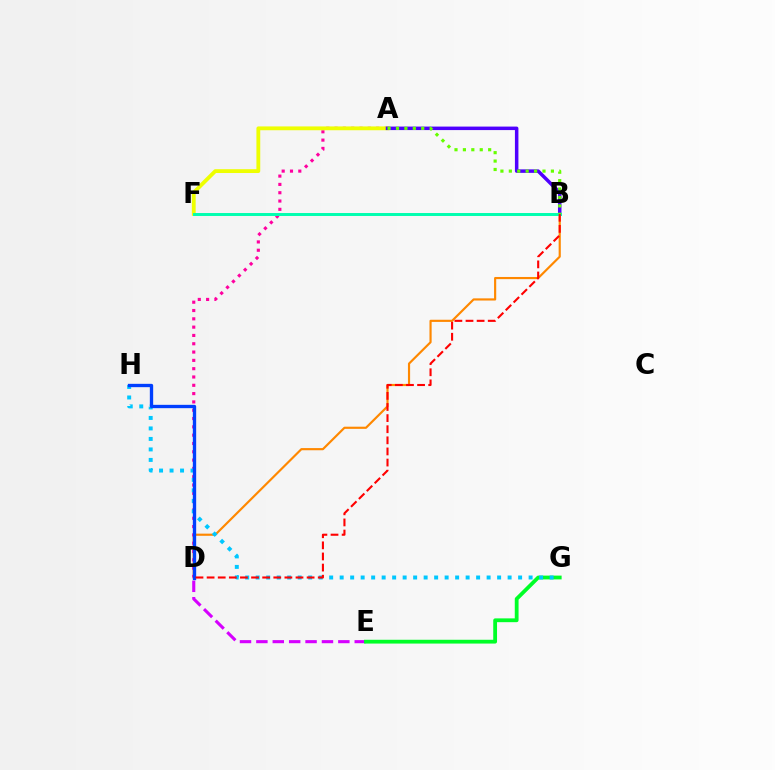{('B', 'D'): [{'color': '#ff8800', 'line_style': 'solid', 'thickness': 1.56}, {'color': '#ff0000', 'line_style': 'dashed', 'thickness': 1.51}], ('A', 'D'): [{'color': '#ff00a0', 'line_style': 'dotted', 'thickness': 2.26}], ('D', 'E'): [{'color': '#d600ff', 'line_style': 'dashed', 'thickness': 2.23}], ('E', 'G'): [{'color': '#00ff27', 'line_style': 'solid', 'thickness': 2.73}], ('G', 'H'): [{'color': '#00c7ff', 'line_style': 'dotted', 'thickness': 2.85}], ('D', 'H'): [{'color': '#003fff', 'line_style': 'solid', 'thickness': 2.4}], ('A', 'F'): [{'color': '#eeff00', 'line_style': 'solid', 'thickness': 2.75}], ('A', 'B'): [{'color': '#4f00ff', 'line_style': 'solid', 'thickness': 2.52}, {'color': '#66ff00', 'line_style': 'dotted', 'thickness': 2.29}], ('B', 'F'): [{'color': '#00ffaf', 'line_style': 'solid', 'thickness': 2.13}]}